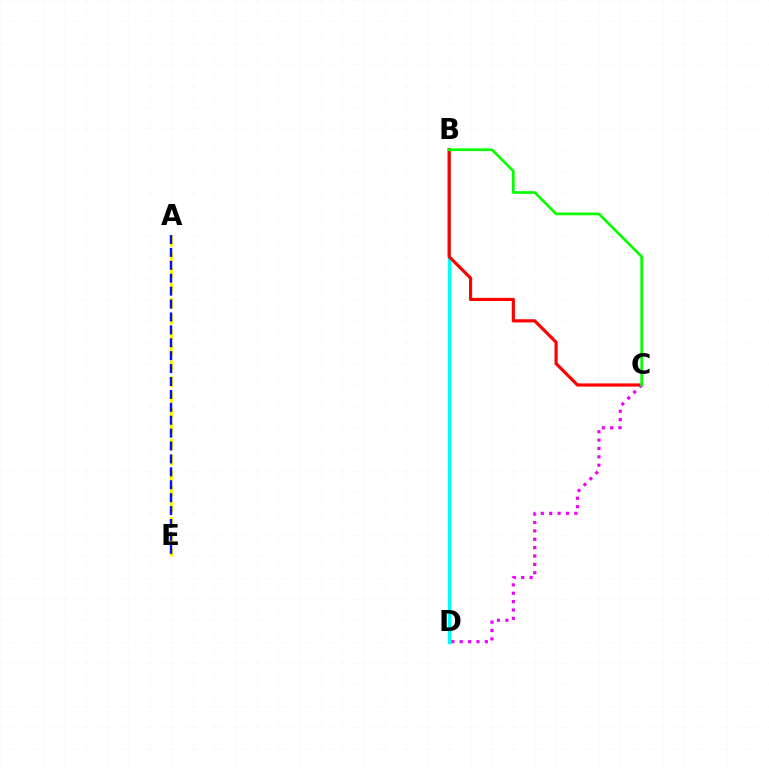{('B', 'D'): [{'color': '#00fff6', 'line_style': 'solid', 'thickness': 2.4}], ('B', 'C'): [{'color': '#ff0000', 'line_style': 'solid', 'thickness': 2.28}, {'color': '#08ff00', 'line_style': 'solid', 'thickness': 1.94}], ('C', 'D'): [{'color': '#ee00ff', 'line_style': 'dotted', 'thickness': 2.28}], ('A', 'E'): [{'color': '#fcf500', 'line_style': 'dashed', 'thickness': 2.12}, {'color': '#0010ff', 'line_style': 'dashed', 'thickness': 1.75}]}